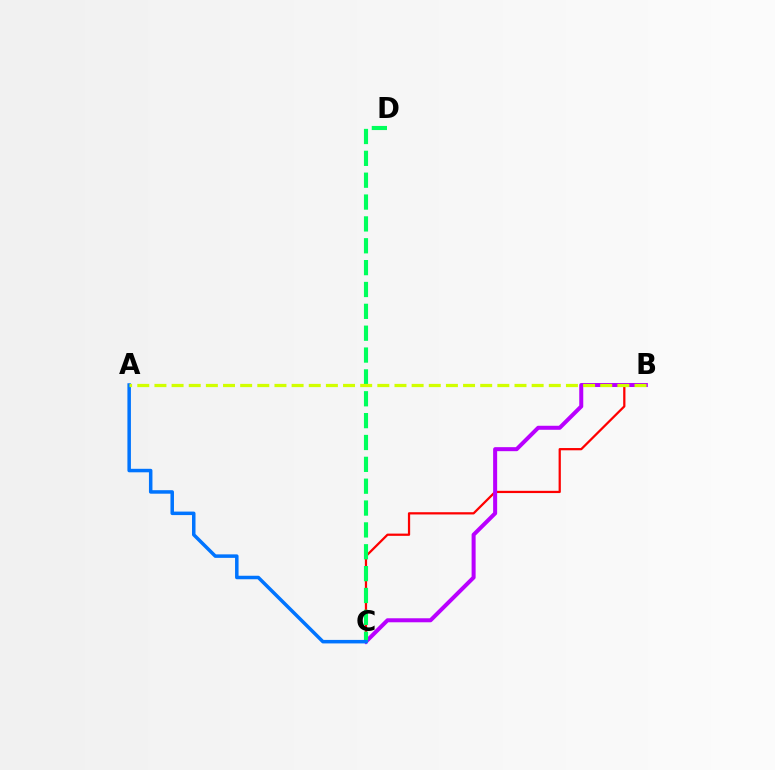{('B', 'C'): [{'color': '#ff0000', 'line_style': 'solid', 'thickness': 1.62}, {'color': '#b900ff', 'line_style': 'solid', 'thickness': 2.89}], ('C', 'D'): [{'color': '#00ff5c', 'line_style': 'dashed', 'thickness': 2.97}], ('A', 'C'): [{'color': '#0074ff', 'line_style': 'solid', 'thickness': 2.52}], ('A', 'B'): [{'color': '#d1ff00', 'line_style': 'dashed', 'thickness': 2.33}]}